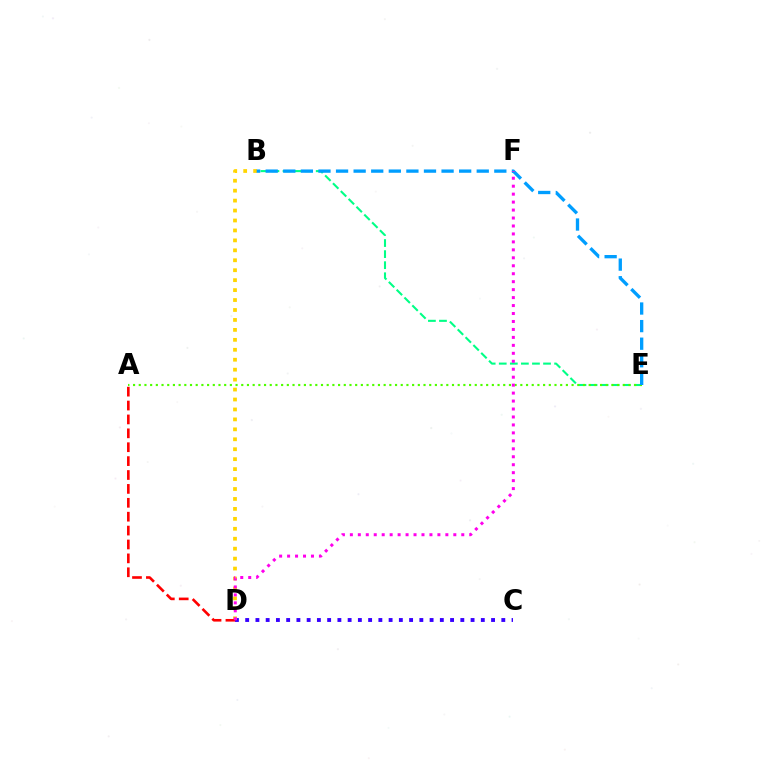{('B', 'E'): [{'color': '#00ff86', 'line_style': 'dashed', 'thickness': 1.5}, {'color': '#009eff', 'line_style': 'dashed', 'thickness': 2.39}], ('C', 'D'): [{'color': '#3700ff', 'line_style': 'dotted', 'thickness': 2.78}], ('B', 'D'): [{'color': '#ffd500', 'line_style': 'dotted', 'thickness': 2.7}], ('A', 'E'): [{'color': '#4fff00', 'line_style': 'dotted', 'thickness': 1.55}], ('A', 'D'): [{'color': '#ff0000', 'line_style': 'dashed', 'thickness': 1.89}], ('D', 'F'): [{'color': '#ff00ed', 'line_style': 'dotted', 'thickness': 2.16}]}